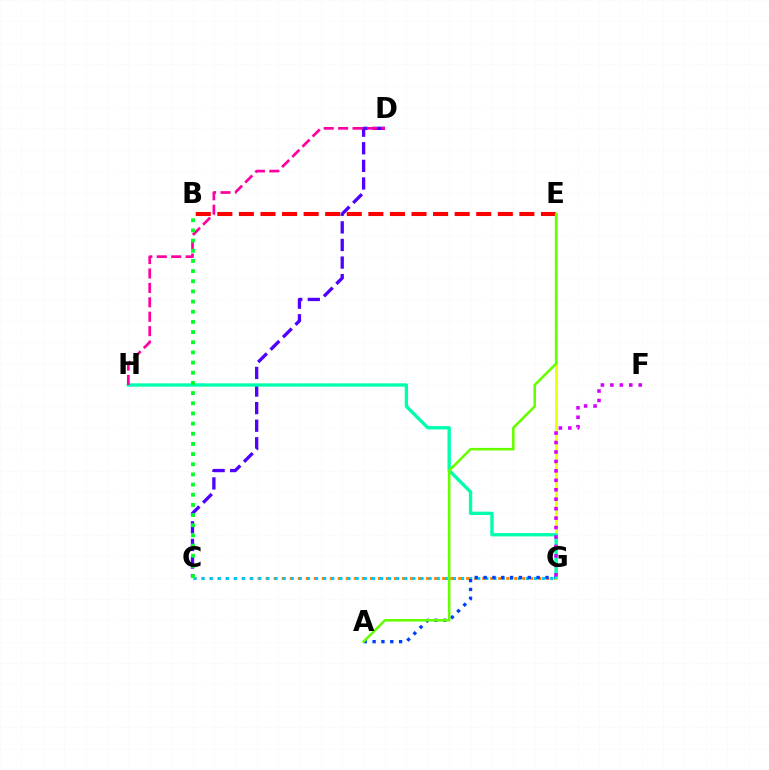{('B', 'E'): [{'color': '#ff0000', 'line_style': 'dashed', 'thickness': 2.93}], ('C', 'G'): [{'color': '#ff8800', 'line_style': 'dotted', 'thickness': 2.18}, {'color': '#00c7ff', 'line_style': 'dotted', 'thickness': 2.2}], ('E', 'G'): [{'color': '#eeff00', 'line_style': 'solid', 'thickness': 1.96}], ('A', 'G'): [{'color': '#003fff', 'line_style': 'dotted', 'thickness': 2.4}], ('C', 'D'): [{'color': '#4f00ff', 'line_style': 'dashed', 'thickness': 2.39}], ('G', 'H'): [{'color': '#00ffaf', 'line_style': 'solid', 'thickness': 2.41}], ('F', 'G'): [{'color': '#d600ff', 'line_style': 'dotted', 'thickness': 2.57}], ('D', 'H'): [{'color': '#ff00a0', 'line_style': 'dashed', 'thickness': 1.96}], ('B', 'C'): [{'color': '#00ff27', 'line_style': 'dotted', 'thickness': 2.76}], ('A', 'E'): [{'color': '#66ff00', 'line_style': 'solid', 'thickness': 1.84}]}